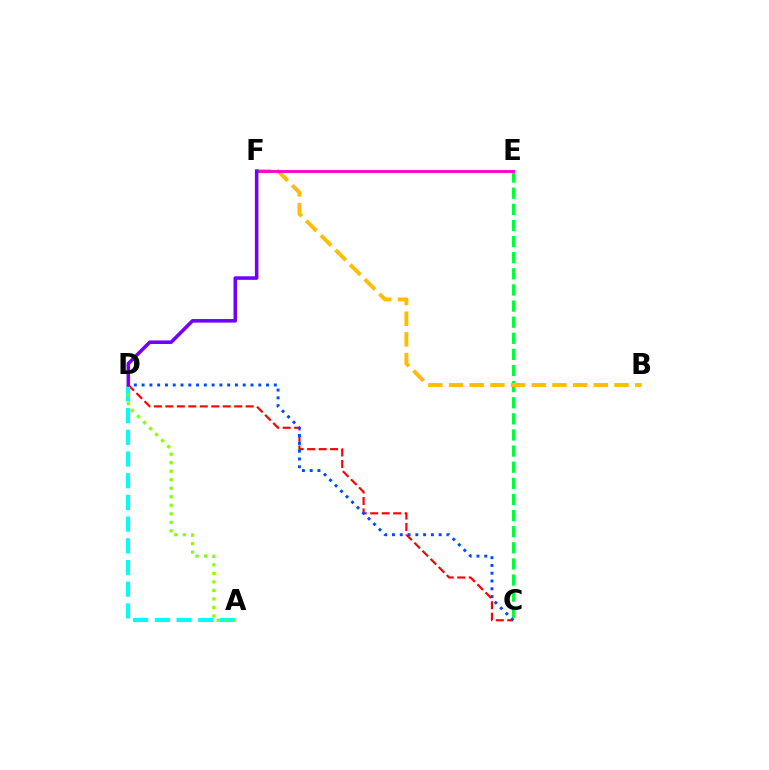{('A', 'D'): [{'color': '#00fff6', 'line_style': 'dashed', 'thickness': 2.95}, {'color': '#84ff00', 'line_style': 'dotted', 'thickness': 2.32}], ('C', 'E'): [{'color': '#00ff39', 'line_style': 'dashed', 'thickness': 2.19}], ('C', 'D'): [{'color': '#ff0000', 'line_style': 'dashed', 'thickness': 1.56}, {'color': '#004bff', 'line_style': 'dotted', 'thickness': 2.11}], ('B', 'F'): [{'color': '#ffbd00', 'line_style': 'dashed', 'thickness': 2.81}], ('E', 'F'): [{'color': '#ff00cf', 'line_style': 'solid', 'thickness': 2.06}], ('D', 'F'): [{'color': '#7200ff', 'line_style': 'solid', 'thickness': 2.56}]}